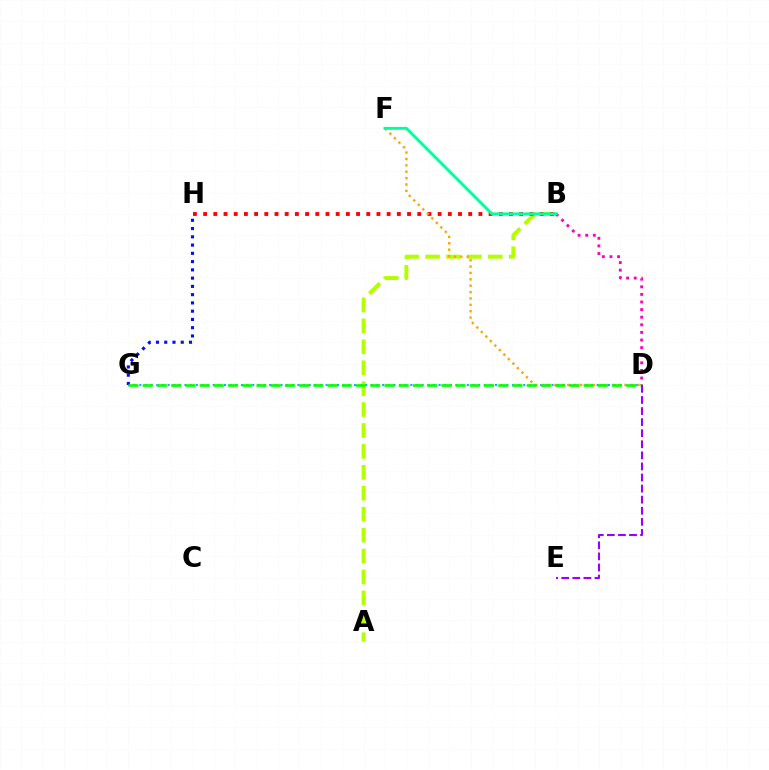{('A', 'B'): [{'color': '#b3ff00', 'line_style': 'dashed', 'thickness': 2.84}], ('B', 'D'): [{'color': '#ff00bd', 'line_style': 'dotted', 'thickness': 2.07}], ('D', 'G'): [{'color': '#00b5ff', 'line_style': 'dotted', 'thickness': 1.53}, {'color': '#08ff00', 'line_style': 'dashed', 'thickness': 1.93}], ('B', 'H'): [{'color': '#ff0000', 'line_style': 'dotted', 'thickness': 2.77}], ('D', 'F'): [{'color': '#ffa500', 'line_style': 'dotted', 'thickness': 1.73}], ('G', 'H'): [{'color': '#0010ff', 'line_style': 'dotted', 'thickness': 2.24}], ('B', 'F'): [{'color': '#00ff9d', 'line_style': 'solid', 'thickness': 2.09}], ('D', 'E'): [{'color': '#9b00ff', 'line_style': 'dashed', 'thickness': 1.51}]}